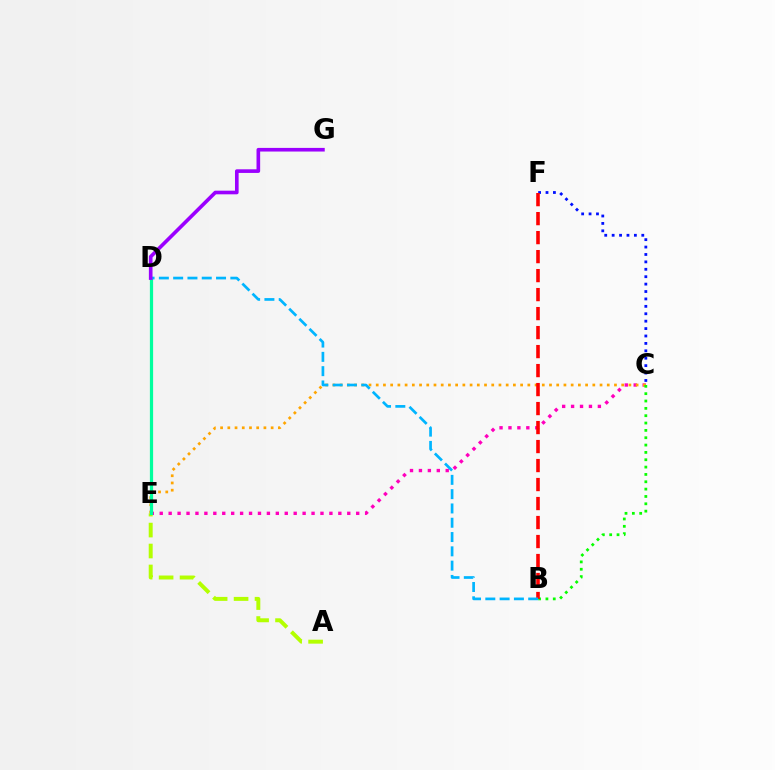{('C', 'E'): [{'color': '#ff00bd', 'line_style': 'dotted', 'thickness': 2.43}, {'color': '#ffa500', 'line_style': 'dotted', 'thickness': 1.96}], ('A', 'E'): [{'color': '#b3ff00', 'line_style': 'dashed', 'thickness': 2.85}], ('D', 'E'): [{'color': '#00ff9d', 'line_style': 'solid', 'thickness': 2.32}], ('B', 'C'): [{'color': '#08ff00', 'line_style': 'dotted', 'thickness': 1.99}], ('C', 'F'): [{'color': '#0010ff', 'line_style': 'dotted', 'thickness': 2.01}], ('B', 'F'): [{'color': '#ff0000', 'line_style': 'dashed', 'thickness': 2.58}], ('B', 'D'): [{'color': '#00b5ff', 'line_style': 'dashed', 'thickness': 1.94}], ('D', 'G'): [{'color': '#9b00ff', 'line_style': 'solid', 'thickness': 2.62}]}